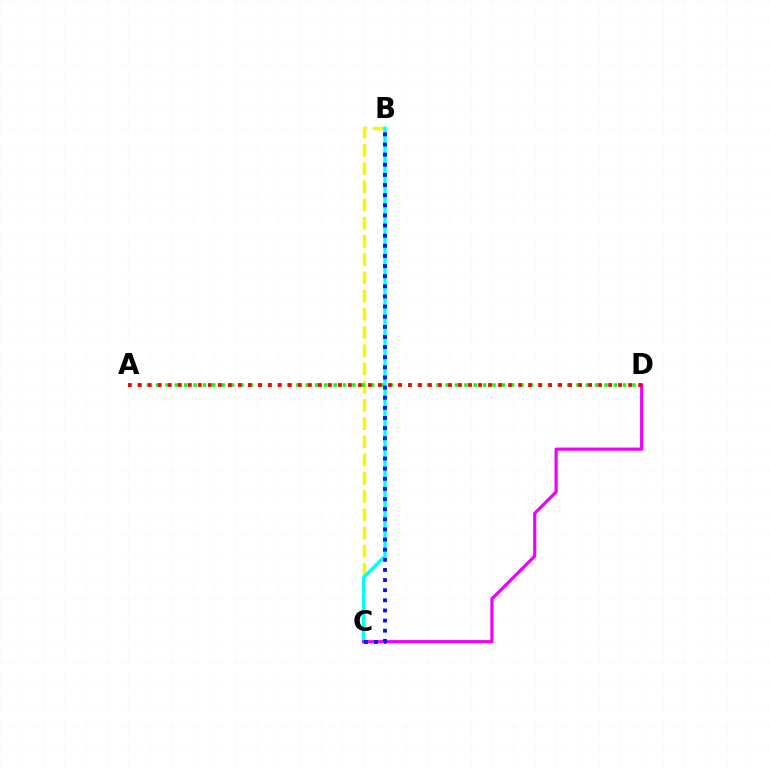{('B', 'C'): [{'color': '#fcf500', 'line_style': 'dashed', 'thickness': 2.48}, {'color': '#00fff6', 'line_style': 'solid', 'thickness': 2.43}, {'color': '#0010ff', 'line_style': 'dotted', 'thickness': 2.75}], ('A', 'D'): [{'color': '#08ff00', 'line_style': 'dotted', 'thickness': 2.54}, {'color': '#ff0000', 'line_style': 'dotted', 'thickness': 2.72}], ('C', 'D'): [{'color': '#ee00ff', 'line_style': 'solid', 'thickness': 2.29}]}